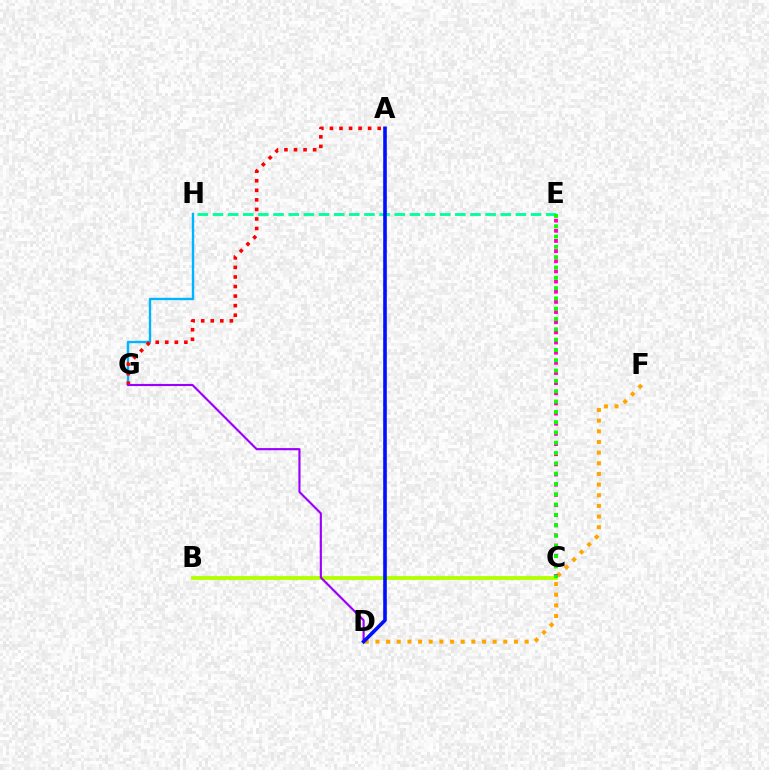{('D', 'F'): [{'color': '#ffa500', 'line_style': 'dotted', 'thickness': 2.89}], ('G', 'H'): [{'color': '#00b5ff', 'line_style': 'solid', 'thickness': 1.72}], ('C', 'E'): [{'color': '#ff00bd', 'line_style': 'dotted', 'thickness': 2.76}, {'color': '#08ff00', 'line_style': 'dotted', 'thickness': 2.8}], ('A', 'G'): [{'color': '#ff0000', 'line_style': 'dotted', 'thickness': 2.6}], ('B', 'C'): [{'color': '#b3ff00', 'line_style': 'solid', 'thickness': 2.75}], ('E', 'H'): [{'color': '#00ff9d', 'line_style': 'dashed', 'thickness': 2.06}], ('D', 'G'): [{'color': '#9b00ff', 'line_style': 'solid', 'thickness': 1.54}], ('A', 'D'): [{'color': '#0010ff', 'line_style': 'solid', 'thickness': 2.6}]}